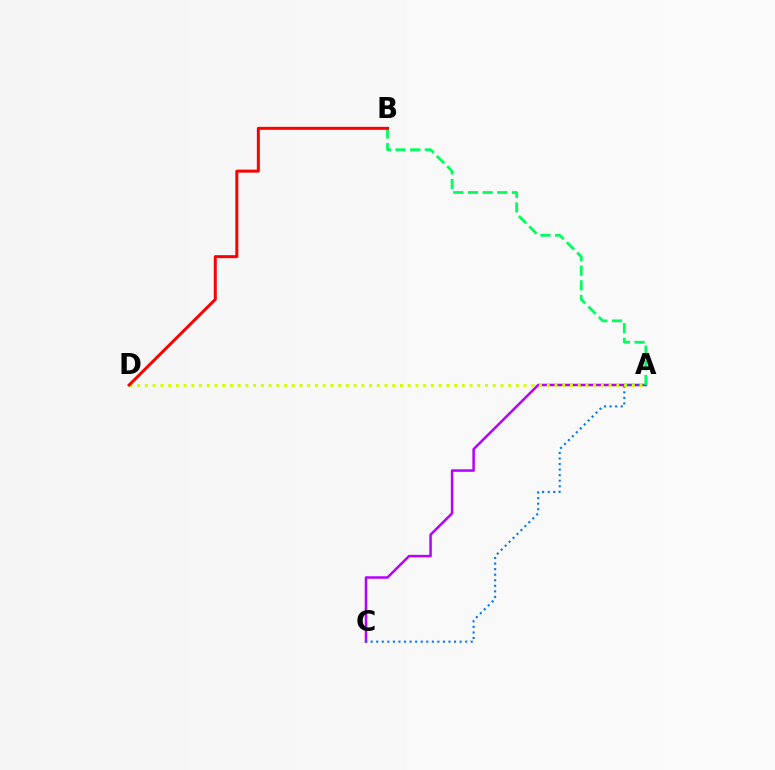{('A', 'C'): [{'color': '#b900ff', 'line_style': 'solid', 'thickness': 1.81}, {'color': '#0074ff', 'line_style': 'dotted', 'thickness': 1.51}], ('A', 'D'): [{'color': '#d1ff00', 'line_style': 'dotted', 'thickness': 2.1}], ('A', 'B'): [{'color': '#00ff5c', 'line_style': 'dashed', 'thickness': 1.99}], ('B', 'D'): [{'color': '#ff0000', 'line_style': 'solid', 'thickness': 2.16}]}